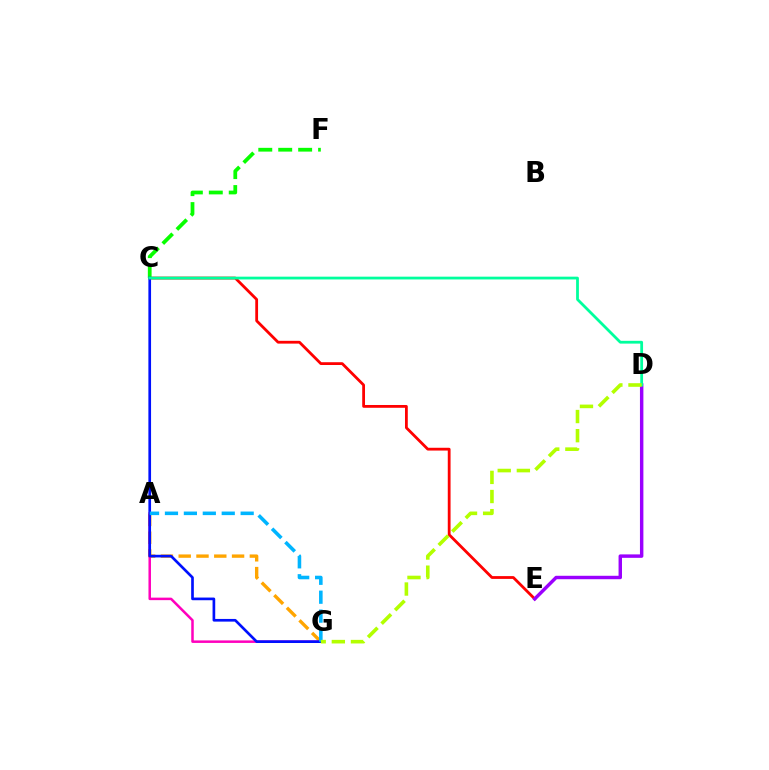{('A', 'G'): [{'color': '#ffa500', 'line_style': 'dashed', 'thickness': 2.42}, {'color': '#ff00bd', 'line_style': 'solid', 'thickness': 1.81}, {'color': '#00b5ff', 'line_style': 'dashed', 'thickness': 2.57}], ('C', 'E'): [{'color': '#ff0000', 'line_style': 'solid', 'thickness': 2.01}], ('C', 'F'): [{'color': '#08ff00', 'line_style': 'dashed', 'thickness': 2.71}], ('D', 'E'): [{'color': '#9b00ff', 'line_style': 'solid', 'thickness': 2.48}], ('C', 'G'): [{'color': '#0010ff', 'line_style': 'solid', 'thickness': 1.92}], ('C', 'D'): [{'color': '#00ff9d', 'line_style': 'solid', 'thickness': 2.0}], ('D', 'G'): [{'color': '#b3ff00', 'line_style': 'dashed', 'thickness': 2.6}]}